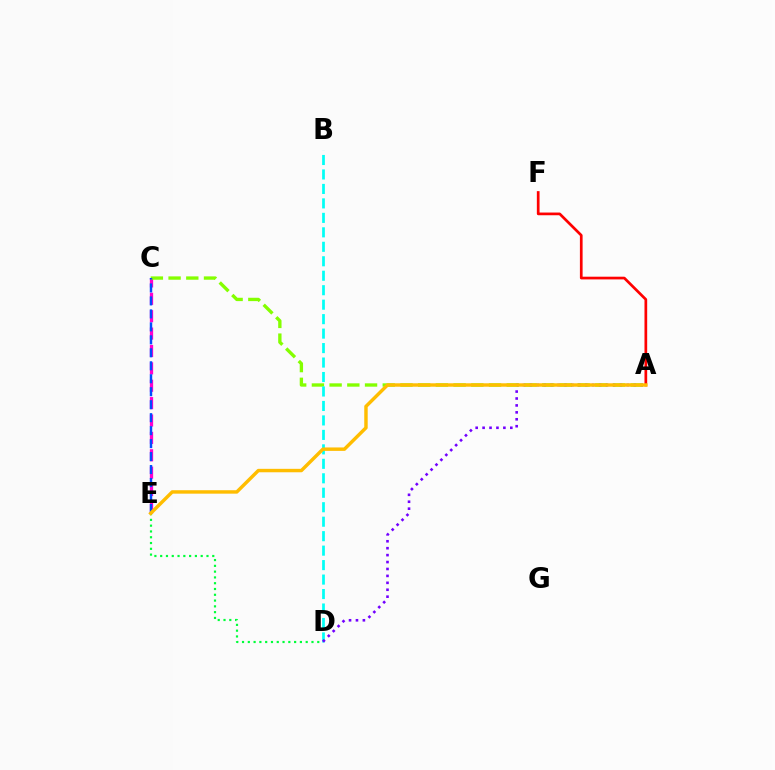{('C', 'E'): [{'color': '#ff00cf', 'line_style': 'dashed', 'thickness': 2.36}, {'color': '#004bff', 'line_style': 'dashed', 'thickness': 1.76}], ('A', 'C'): [{'color': '#84ff00', 'line_style': 'dashed', 'thickness': 2.41}], ('D', 'E'): [{'color': '#00ff39', 'line_style': 'dotted', 'thickness': 1.57}], ('B', 'D'): [{'color': '#00fff6', 'line_style': 'dashed', 'thickness': 1.97}], ('A', 'D'): [{'color': '#7200ff', 'line_style': 'dotted', 'thickness': 1.88}], ('A', 'F'): [{'color': '#ff0000', 'line_style': 'solid', 'thickness': 1.95}], ('A', 'E'): [{'color': '#ffbd00', 'line_style': 'solid', 'thickness': 2.47}]}